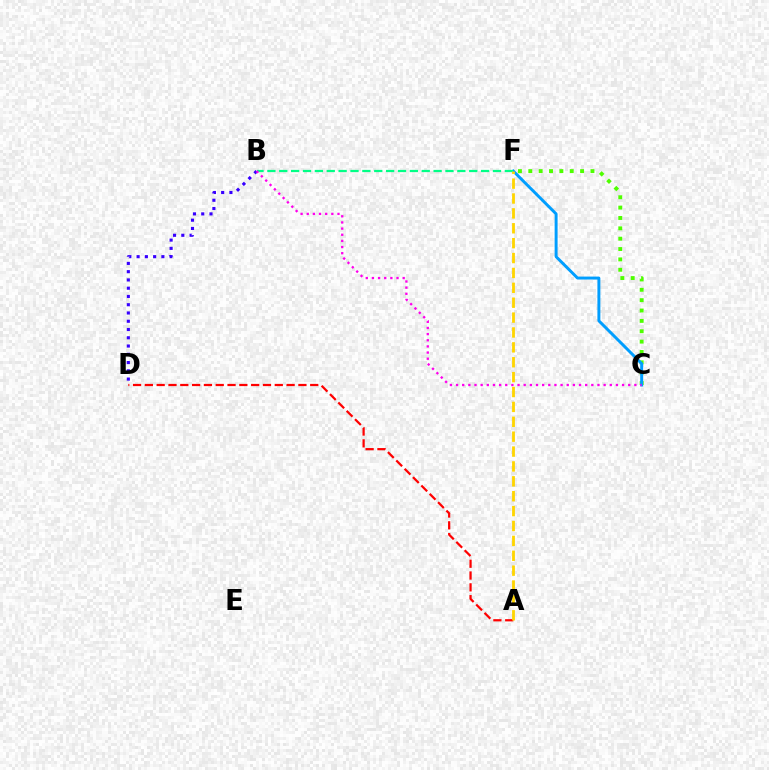{('C', 'F'): [{'color': '#4fff00', 'line_style': 'dotted', 'thickness': 2.81}, {'color': '#009eff', 'line_style': 'solid', 'thickness': 2.12}], ('A', 'D'): [{'color': '#ff0000', 'line_style': 'dashed', 'thickness': 1.6}], ('B', 'D'): [{'color': '#3700ff', 'line_style': 'dotted', 'thickness': 2.24}], ('B', 'F'): [{'color': '#00ff86', 'line_style': 'dashed', 'thickness': 1.61}], ('B', 'C'): [{'color': '#ff00ed', 'line_style': 'dotted', 'thickness': 1.67}], ('A', 'F'): [{'color': '#ffd500', 'line_style': 'dashed', 'thickness': 2.02}]}